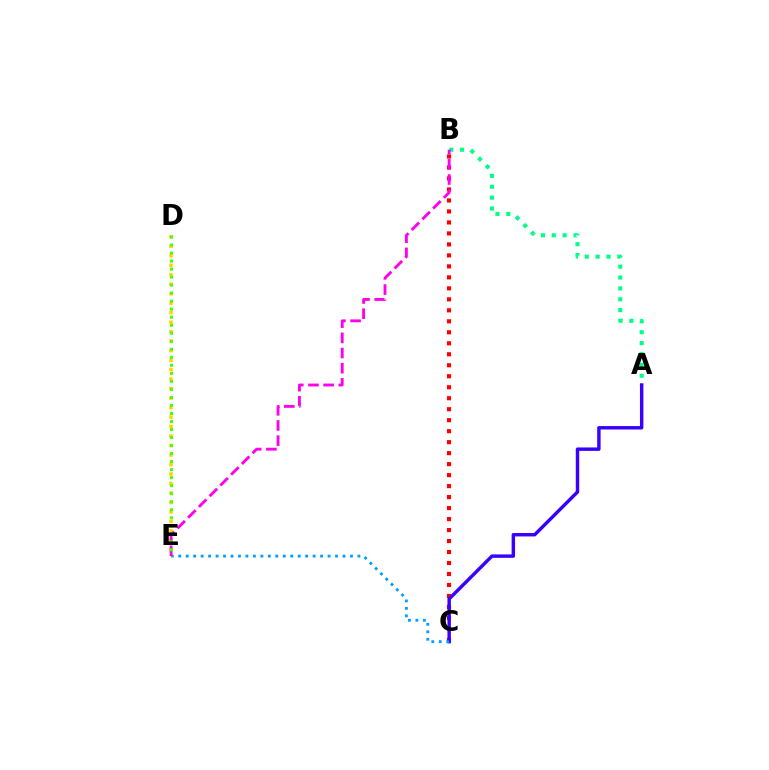{('B', 'C'): [{'color': '#ff0000', 'line_style': 'dotted', 'thickness': 2.99}], ('D', 'E'): [{'color': '#ffd500', 'line_style': 'dotted', 'thickness': 2.58}, {'color': '#4fff00', 'line_style': 'dotted', 'thickness': 2.18}], ('A', 'B'): [{'color': '#00ff86', 'line_style': 'dotted', 'thickness': 2.95}], ('A', 'C'): [{'color': '#3700ff', 'line_style': 'solid', 'thickness': 2.47}], ('C', 'E'): [{'color': '#009eff', 'line_style': 'dotted', 'thickness': 2.03}], ('B', 'E'): [{'color': '#ff00ed', 'line_style': 'dashed', 'thickness': 2.06}]}